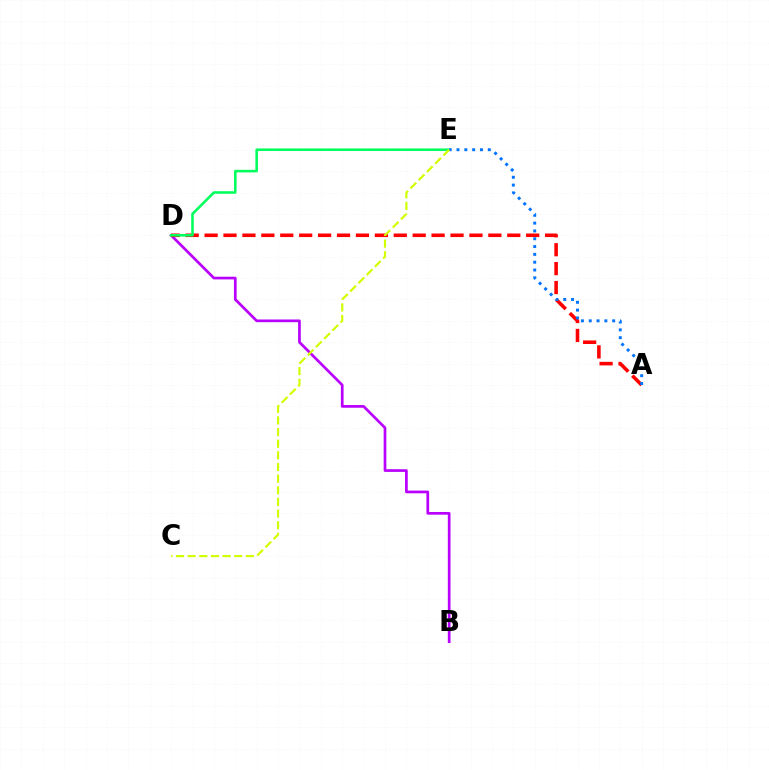{('B', 'D'): [{'color': '#b900ff', 'line_style': 'solid', 'thickness': 1.94}], ('A', 'D'): [{'color': '#ff0000', 'line_style': 'dashed', 'thickness': 2.57}], ('D', 'E'): [{'color': '#00ff5c', 'line_style': 'solid', 'thickness': 1.85}], ('A', 'E'): [{'color': '#0074ff', 'line_style': 'dotted', 'thickness': 2.12}], ('C', 'E'): [{'color': '#d1ff00', 'line_style': 'dashed', 'thickness': 1.58}]}